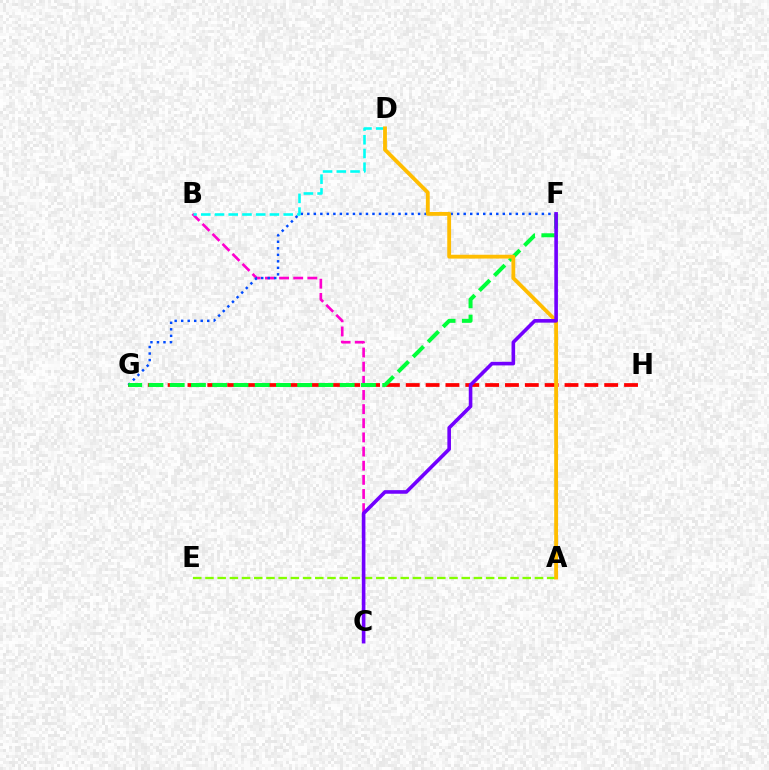{('B', 'C'): [{'color': '#ff00cf', 'line_style': 'dashed', 'thickness': 1.92}], ('G', 'H'): [{'color': '#ff0000', 'line_style': 'dashed', 'thickness': 2.7}], ('F', 'G'): [{'color': '#004bff', 'line_style': 'dotted', 'thickness': 1.77}, {'color': '#00ff39', 'line_style': 'dashed', 'thickness': 2.89}], ('A', 'E'): [{'color': '#84ff00', 'line_style': 'dashed', 'thickness': 1.66}], ('B', 'D'): [{'color': '#00fff6', 'line_style': 'dashed', 'thickness': 1.87}], ('A', 'D'): [{'color': '#ffbd00', 'line_style': 'solid', 'thickness': 2.75}], ('C', 'F'): [{'color': '#7200ff', 'line_style': 'solid', 'thickness': 2.59}]}